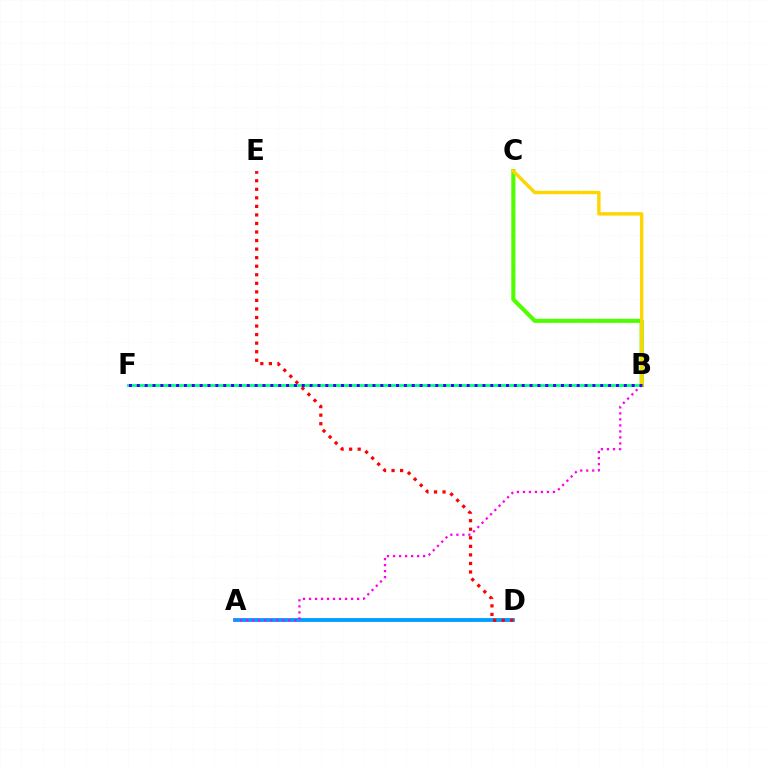{('B', 'F'): [{'color': '#00ff86', 'line_style': 'solid', 'thickness': 2.03}, {'color': '#3700ff', 'line_style': 'dotted', 'thickness': 2.13}], ('A', 'D'): [{'color': '#009eff', 'line_style': 'solid', 'thickness': 2.76}], ('B', 'C'): [{'color': '#4fff00', 'line_style': 'solid', 'thickness': 2.96}, {'color': '#ffd500', 'line_style': 'solid', 'thickness': 2.45}], ('A', 'B'): [{'color': '#ff00ed', 'line_style': 'dotted', 'thickness': 1.63}], ('D', 'E'): [{'color': '#ff0000', 'line_style': 'dotted', 'thickness': 2.32}]}